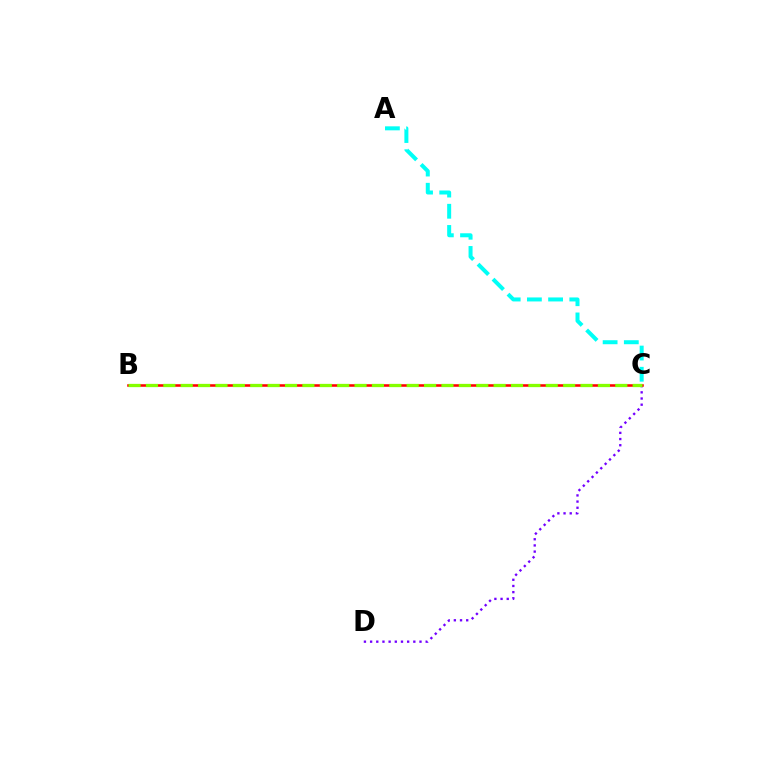{('C', 'D'): [{'color': '#7200ff', 'line_style': 'dotted', 'thickness': 1.68}], ('B', 'C'): [{'color': '#ff0000', 'line_style': 'solid', 'thickness': 1.84}, {'color': '#84ff00', 'line_style': 'dashed', 'thickness': 2.36}], ('A', 'C'): [{'color': '#00fff6', 'line_style': 'dashed', 'thickness': 2.88}]}